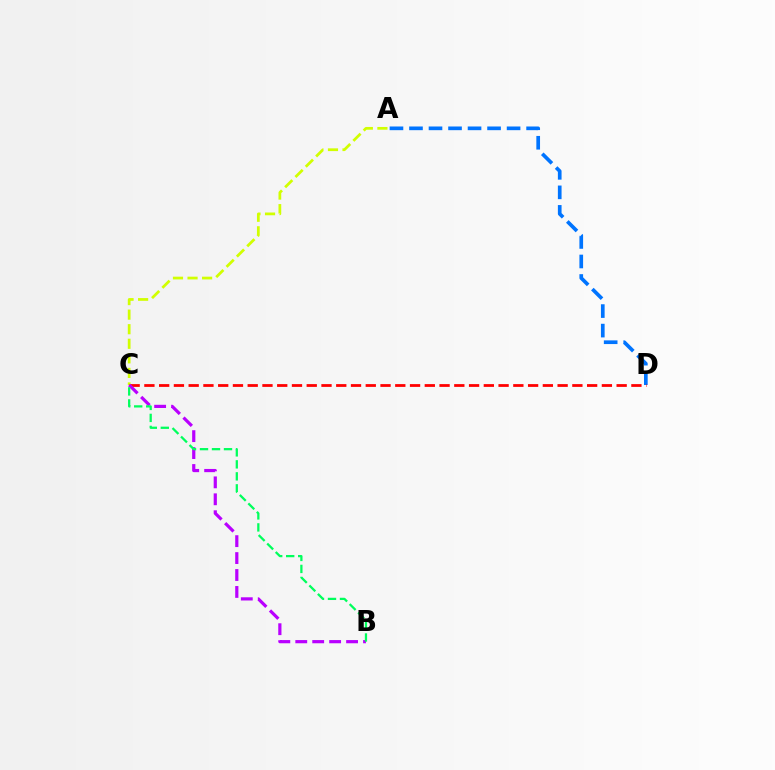{('A', 'D'): [{'color': '#0074ff', 'line_style': 'dashed', 'thickness': 2.65}], ('A', 'C'): [{'color': '#d1ff00', 'line_style': 'dashed', 'thickness': 1.98}], ('C', 'D'): [{'color': '#ff0000', 'line_style': 'dashed', 'thickness': 2.0}], ('B', 'C'): [{'color': '#b900ff', 'line_style': 'dashed', 'thickness': 2.3}, {'color': '#00ff5c', 'line_style': 'dashed', 'thickness': 1.63}]}